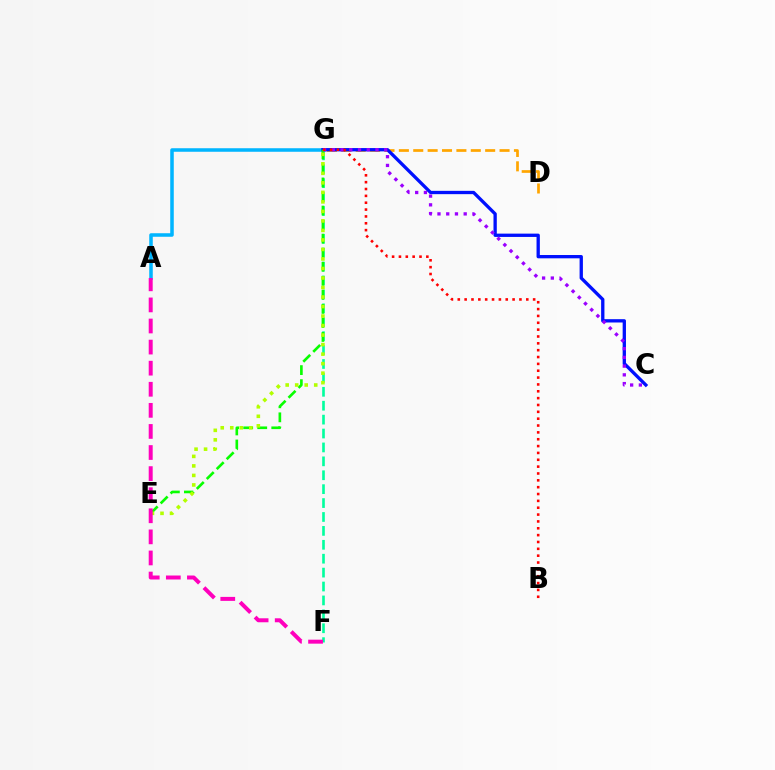{('A', 'G'): [{'color': '#00b5ff', 'line_style': 'solid', 'thickness': 2.54}], ('D', 'G'): [{'color': '#ffa500', 'line_style': 'dashed', 'thickness': 1.95}], ('F', 'G'): [{'color': '#00ff9d', 'line_style': 'dashed', 'thickness': 1.89}], ('C', 'G'): [{'color': '#0010ff', 'line_style': 'solid', 'thickness': 2.38}, {'color': '#9b00ff', 'line_style': 'dotted', 'thickness': 2.37}], ('E', 'G'): [{'color': '#08ff00', 'line_style': 'dashed', 'thickness': 1.91}, {'color': '#b3ff00', 'line_style': 'dotted', 'thickness': 2.59}], ('B', 'G'): [{'color': '#ff0000', 'line_style': 'dotted', 'thickness': 1.86}], ('A', 'F'): [{'color': '#ff00bd', 'line_style': 'dashed', 'thickness': 2.86}]}